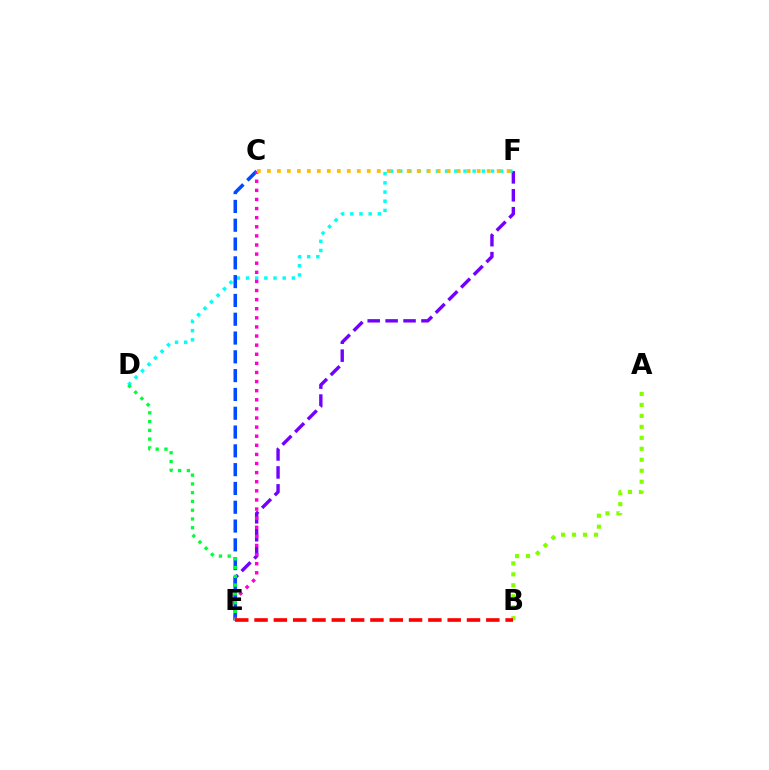{('E', 'F'): [{'color': '#7200ff', 'line_style': 'dashed', 'thickness': 2.43}], ('D', 'F'): [{'color': '#00fff6', 'line_style': 'dotted', 'thickness': 2.49}], ('A', 'B'): [{'color': '#84ff00', 'line_style': 'dotted', 'thickness': 2.98}], ('C', 'E'): [{'color': '#004bff', 'line_style': 'dashed', 'thickness': 2.55}, {'color': '#ff00cf', 'line_style': 'dotted', 'thickness': 2.47}], ('D', 'E'): [{'color': '#00ff39', 'line_style': 'dotted', 'thickness': 2.38}], ('C', 'F'): [{'color': '#ffbd00', 'line_style': 'dotted', 'thickness': 2.71}], ('B', 'E'): [{'color': '#ff0000', 'line_style': 'dashed', 'thickness': 2.62}]}